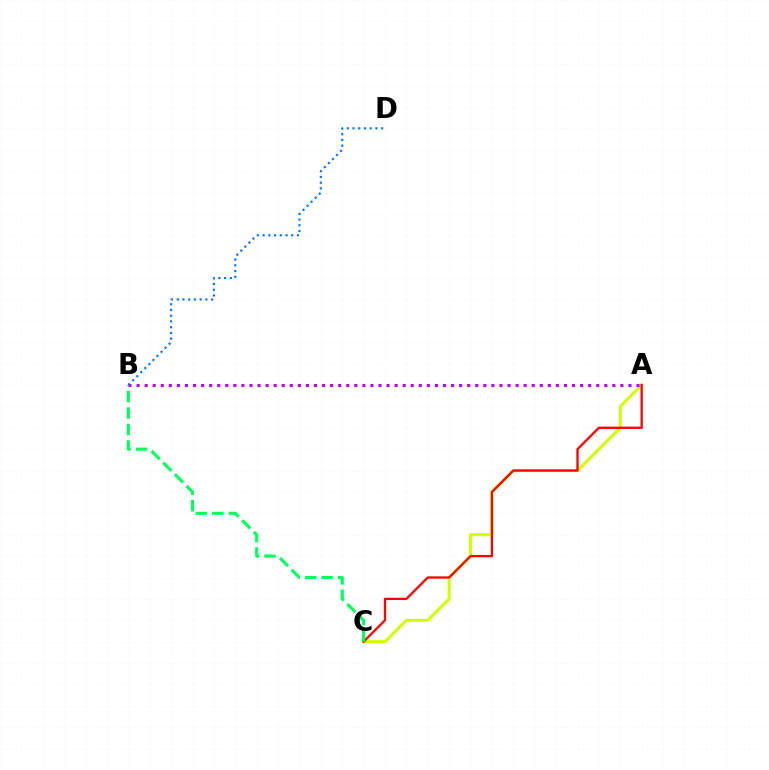{('A', 'C'): [{'color': '#d1ff00', 'line_style': 'solid', 'thickness': 2.2}, {'color': '#ff0000', 'line_style': 'solid', 'thickness': 1.65}], ('B', 'D'): [{'color': '#0074ff', 'line_style': 'dotted', 'thickness': 1.56}], ('B', 'C'): [{'color': '#00ff5c', 'line_style': 'dashed', 'thickness': 2.24}], ('A', 'B'): [{'color': '#b900ff', 'line_style': 'dotted', 'thickness': 2.19}]}